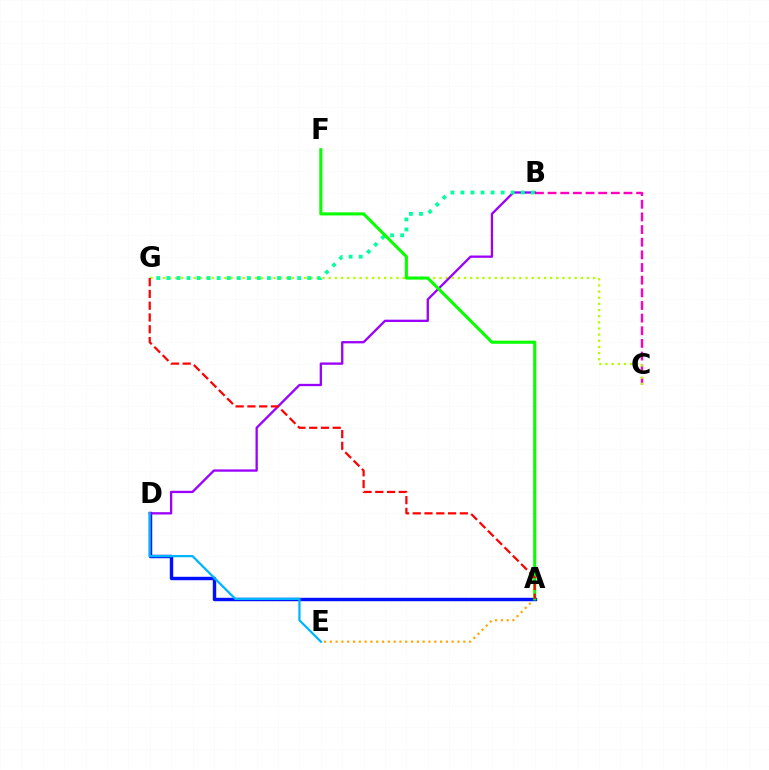{('B', 'C'): [{'color': '#ff00bd', 'line_style': 'dashed', 'thickness': 1.72}], ('A', 'E'): [{'color': '#ffa500', 'line_style': 'dotted', 'thickness': 1.58}], ('C', 'G'): [{'color': '#b3ff00', 'line_style': 'dotted', 'thickness': 1.67}], ('A', 'D'): [{'color': '#0010ff', 'line_style': 'solid', 'thickness': 2.46}], ('B', 'D'): [{'color': '#9b00ff', 'line_style': 'solid', 'thickness': 1.66}], ('B', 'G'): [{'color': '#00ff9d', 'line_style': 'dotted', 'thickness': 2.73}], ('A', 'F'): [{'color': '#08ff00', 'line_style': 'solid', 'thickness': 2.22}], ('D', 'E'): [{'color': '#00b5ff', 'line_style': 'solid', 'thickness': 1.63}], ('A', 'G'): [{'color': '#ff0000', 'line_style': 'dashed', 'thickness': 1.6}]}